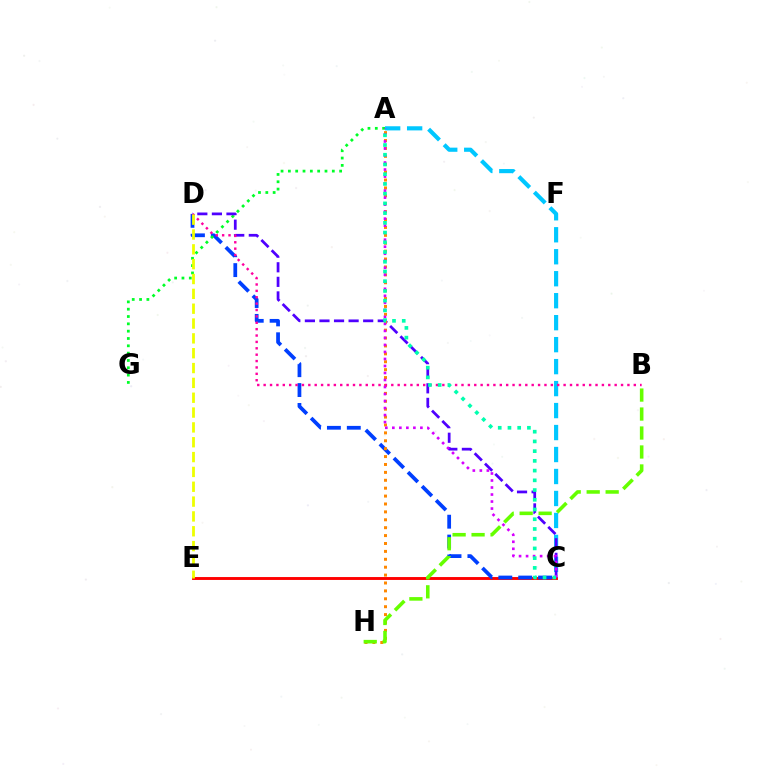{('C', 'E'): [{'color': '#ff0000', 'line_style': 'solid', 'thickness': 2.09}], ('A', 'C'): [{'color': '#00c7ff', 'line_style': 'dashed', 'thickness': 2.99}, {'color': '#d600ff', 'line_style': 'dotted', 'thickness': 1.91}, {'color': '#00ffaf', 'line_style': 'dotted', 'thickness': 2.64}], ('C', 'D'): [{'color': '#003fff', 'line_style': 'dashed', 'thickness': 2.7}, {'color': '#4f00ff', 'line_style': 'dashed', 'thickness': 1.98}], ('A', 'G'): [{'color': '#00ff27', 'line_style': 'dotted', 'thickness': 1.99}], ('A', 'H'): [{'color': '#ff8800', 'line_style': 'dotted', 'thickness': 2.15}], ('B', 'D'): [{'color': '#ff00a0', 'line_style': 'dotted', 'thickness': 1.73}], ('B', 'H'): [{'color': '#66ff00', 'line_style': 'dashed', 'thickness': 2.58}], ('D', 'E'): [{'color': '#eeff00', 'line_style': 'dashed', 'thickness': 2.02}]}